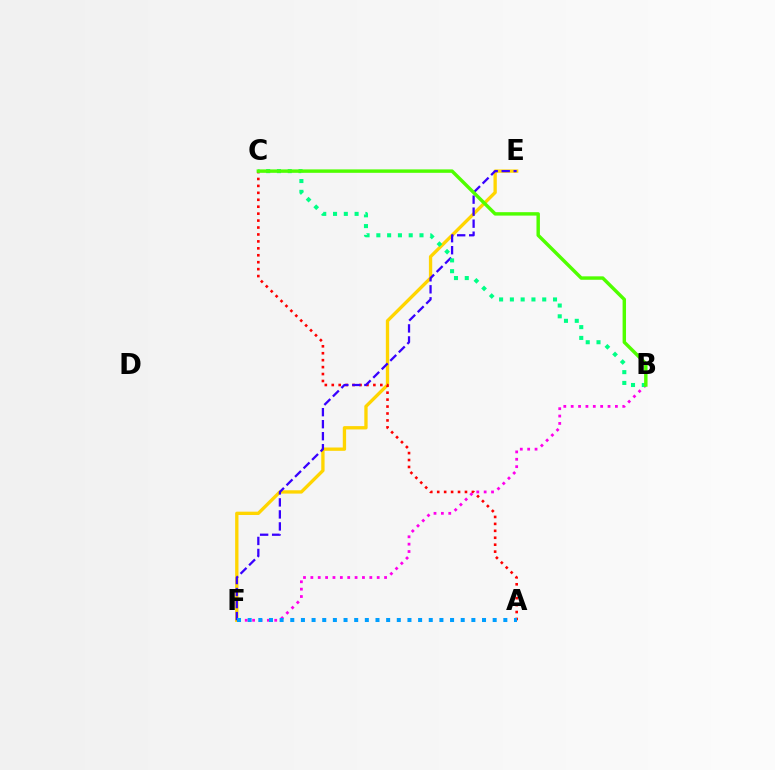{('E', 'F'): [{'color': '#ffd500', 'line_style': 'solid', 'thickness': 2.39}, {'color': '#3700ff', 'line_style': 'dashed', 'thickness': 1.63}], ('A', 'C'): [{'color': '#ff0000', 'line_style': 'dotted', 'thickness': 1.88}], ('B', 'F'): [{'color': '#ff00ed', 'line_style': 'dotted', 'thickness': 2.0}], ('B', 'C'): [{'color': '#00ff86', 'line_style': 'dotted', 'thickness': 2.93}, {'color': '#4fff00', 'line_style': 'solid', 'thickness': 2.47}], ('A', 'F'): [{'color': '#009eff', 'line_style': 'dotted', 'thickness': 2.89}]}